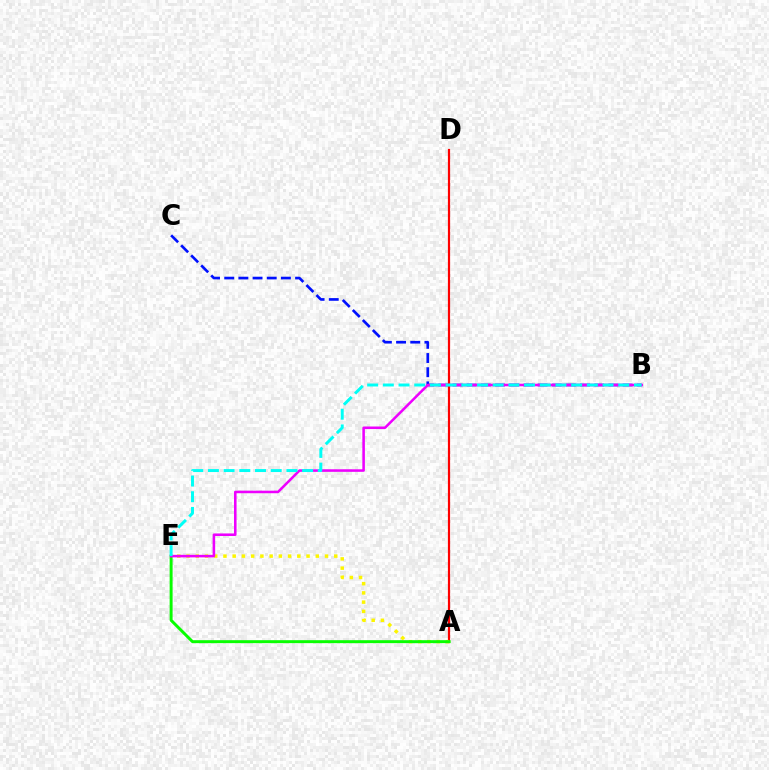{('B', 'C'): [{'color': '#0010ff', 'line_style': 'dashed', 'thickness': 1.93}], ('A', 'D'): [{'color': '#ff0000', 'line_style': 'solid', 'thickness': 1.59}], ('A', 'E'): [{'color': '#fcf500', 'line_style': 'dotted', 'thickness': 2.51}, {'color': '#08ff00', 'line_style': 'solid', 'thickness': 2.13}], ('B', 'E'): [{'color': '#ee00ff', 'line_style': 'solid', 'thickness': 1.84}, {'color': '#00fff6', 'line_style': 'dashed', 'thickness': 2.13}]}